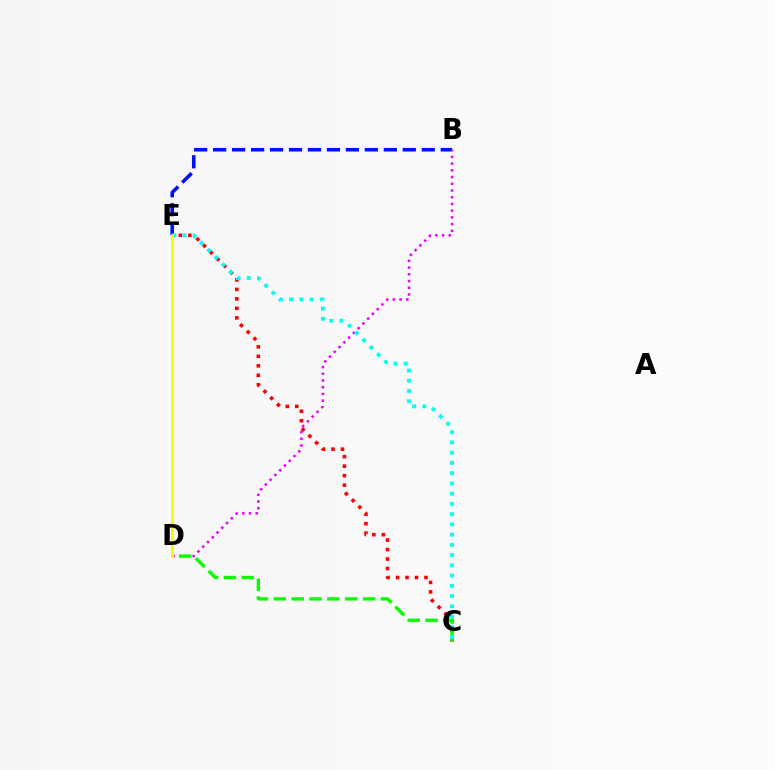{('B', 'E'): [{'color': '#0010ff', 'line_style': 'dashed', 'thickness': 2.58}], ('C', 'E'): [{'color': '#ff0000', 'line_style': 'dotted', 'thickness': 2.58}, {'color': '#00fff6', 'line_style': 'dotted', 'thickness': 2.78}], ('B', 'D'): [{'color': '#ee00ff', 'line_style': 'dotted', 'thickness': 1.83}], ('C', 'D'): [{'color': '#08ff00', 'line_style': 'dashed', 'thickness': 2.42}], ('D', 'E'): [{'color': '#fcf500', 'line_style': 'solid', 'thickness': 1.95}]}